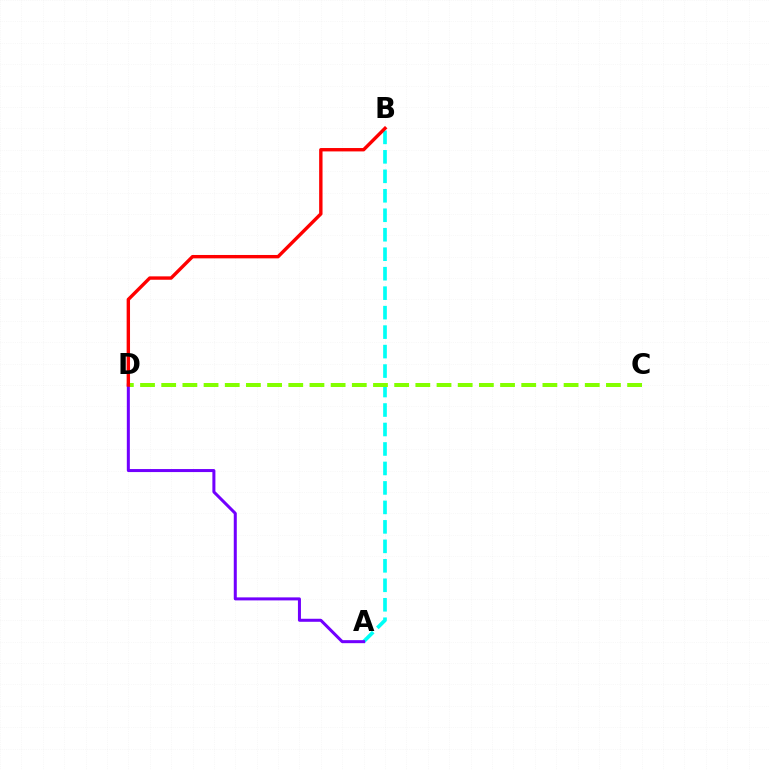{('A', 'B'): [{'color': '#00fff6', 'line_style': 'dashed', 'thickness': 2.65}], ('C', 'D'): [{'color': '#84ff00', 'line_style': 'dashed', 'thickness': 2.88}], ('A', 'D'): [{'color': '#7200ff', 'line_style': 'solid', 'thickness': 2.18}], ('B', 'D'): [{'color': '#ff0000', 'line_style': 'solid', 'thickness': 2.44}]}